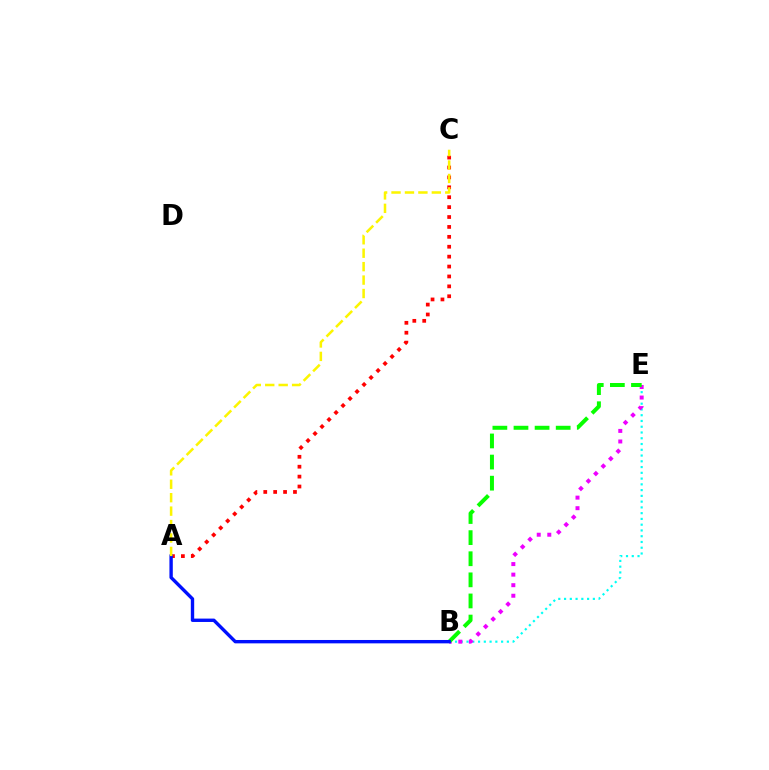{('B', 'E'): [{'color': '#00fff6', 'line_style': 'dotted', 'thickness': 1.57}, {'color': '#ee00ff', 'line_style': 'dotted', 'thickness': 2.87}, {'color': '#08ff00', 'line_style': 'dashed', 'thickness': 2.87}], ('A', 'C'): [{'color': '#ff0000', 'line_style': 'dotted', 'thickness': 2.69}, {'color': '#fcf500', 'line_style': 'dashed', 'thickness': 1.82}], ('A', 'B'): [{'color': '#0010ff', 'line_style': 'solid', 'thickness': 2.43}]}